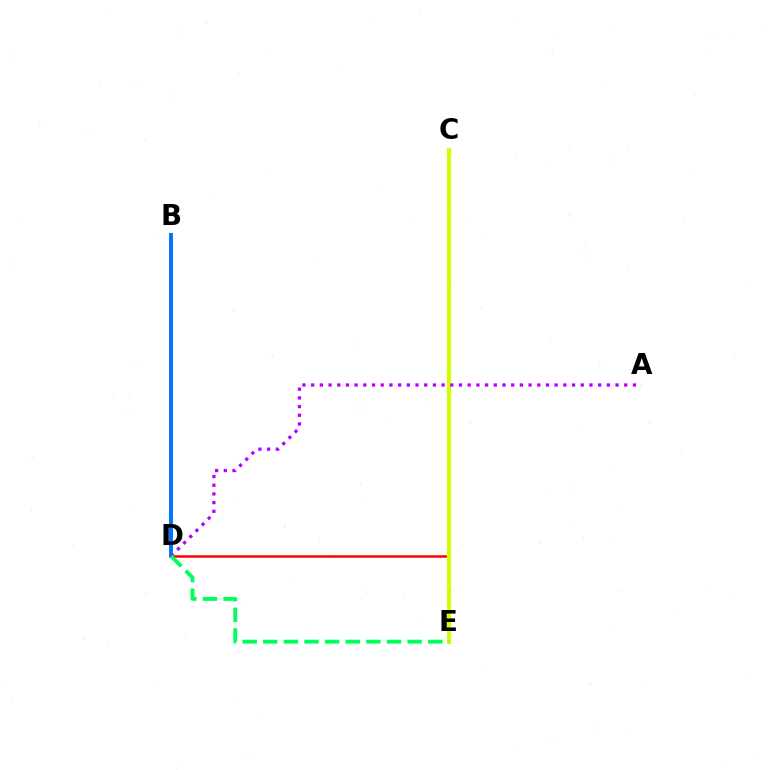{('D', 'E'): [{'color': '#ff0000', 'line_style': 'solid', 'thickness': 1.8}, {'color': '#00ff5c', 'line_style': 'dashed', 'thickness': 2.8}], ('B', 'D'): [{'color': '#0074ff', 'line_style': 'solid', 'thickness': 2.83}], ('C', 'E'): [{'color': '#d1ff00', 'line_style': 'solid', 'thickness': 2.96}], ('A', 'D'): [{'color': '#b900ff', 'line_style': 'dotted', 'thickness': 2.36}]}